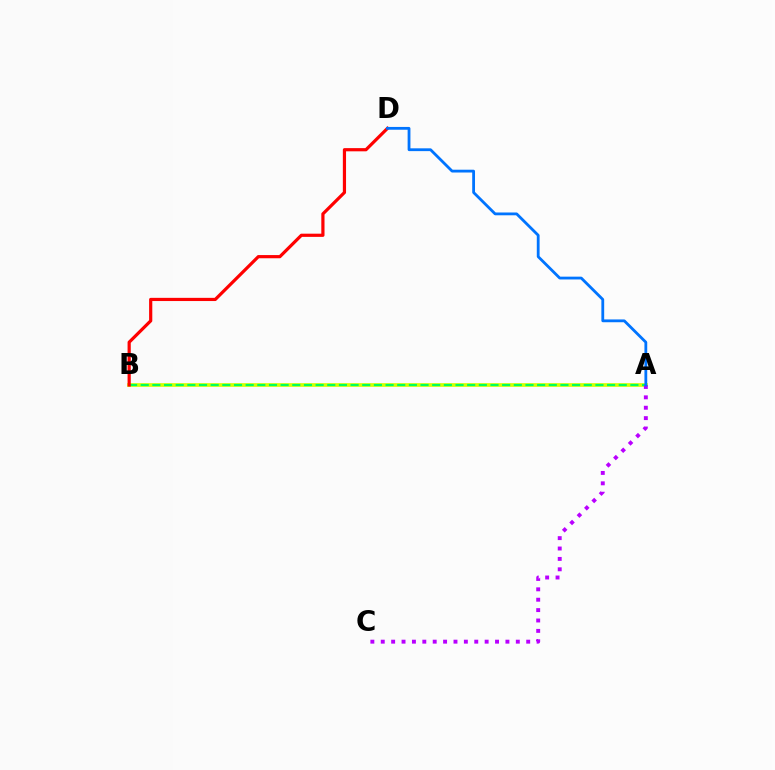{('A', 'B'): [{'color': '#d1ff00', 'line_style': 'solid', 'thickness': 2.66}, {'color': '#00ff5c', 'line_style': 'dashed', 'thickness': 1.58}], ('A', 'C'): [{'color': '#b900ff', 'line_style': 'dotted', 'thickness': 2.82}], ('B', 'D'): [{'color': '#ff0000', 'line_style': 'solid', 'thickness': 2.3}], ('A', 'D'): [{'color': '#0074ff', 'line_style': 'solid', 'thickness': 2.02}]}